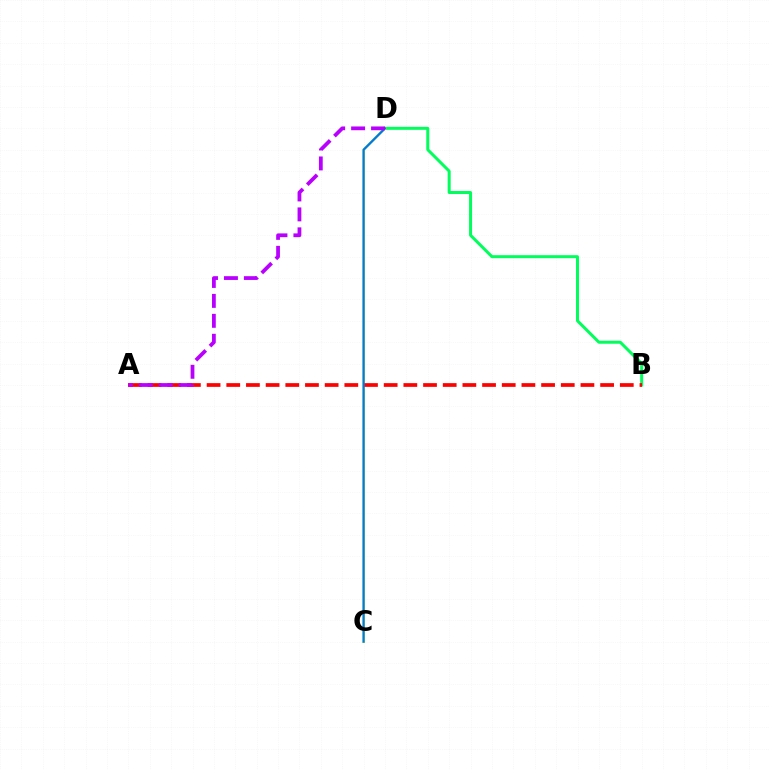{('B', 'D'): [{'color': '#00ff5c', 'line_style': 'solid', 'thickness': 2.16}], ('C', 'D'): [{'color': '#d1ff00', 'line_style': 'solid', 'thickness': 1.92}, {'color': '#0074ff', 'line_style': 'solid', 'thickness': 1.59}], ('A', 'B'): [{'color': '#ff0000', 'line_style': 'dashed', 'thickness': 2.67}], ('A', 'D'): [{'color': '#b900ff', 'line_style': 'dashed', 'thickness': 2.71}]}